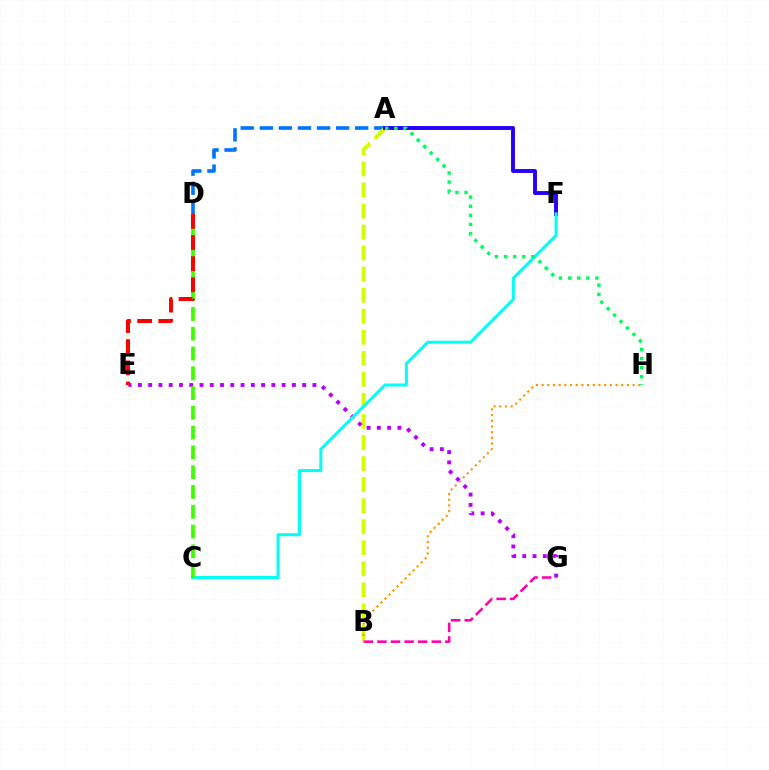{('A', 'D'): [{'color': '#0074ff', 'line_style': 'dashed', 'thickness': 2.59}], ('A', 'B'): [{'color': '#d1ff00', 'line_style': 'dashed', 'thickness': 2.86}], ('E', 'G'): [{'color': '#b900ff', 'line_style': 'dotted', 'thickness': 2.79}], ('B', 'G'): [{'color': '#ff00ac', 'line_style': 'dashed', 'thickness': 1.85}], ('A', 'F'): [{'color': '#2500ff', 'line_style': 'solid', 'thickness': 2.82}], ('C', 'F'): [{'color': '#00fff6', 'line_style': 'solid', 'thickness': 2.16}], ('C', 'D'): [{'color': '#3dff00', 'line_style': 'dashed', 'thickness': 2.69}], ('B', 'H'): [{'color': '#ff9400', 'line_style': 'dotted', 'thickness': 1.55}], ('D', 'E'): [{'color': '#ff0000', 'line_style': 'dashed', 'thickness': 2.87}], ('A', 'H'): [{'color': '#00ff5c', 'line_style': 'dotted', 'thickness': 2.48}]}